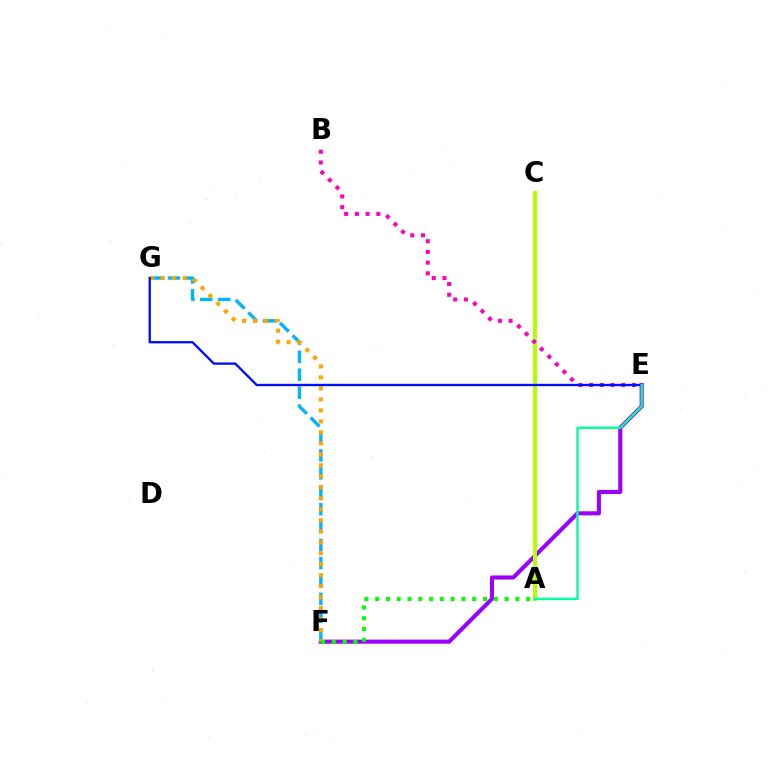{('E', 'F'): [{'color': '#9b00ff', 'line_style': 'solid', 'thickness': 2.94}], ('F', 'G'): [{'color': '#00b5ff', 'line_style': 'dashed', 'thickness': 2.43}, {'color': '#ffa500', 'line_style': 'dotted', 'thickness': 2.99}], ('A', 'F'): [{'color': '#08ff00', 'line_style': 'dotted', 'thickness': 2.93}], ('A', 'C'): [{'color': '#ff0000', 'line_style': 'solid', 'thickness': 1.57}, {'color': '#b3ff00', 'line_style': 'solid', 'thickness': 2.88}], ('B', 'E'): [{'color': '#ff00bd', 'line_style': 'dotted', 'thickness': 2.91}], ('E', 'G'): [{'color': '#0010ff', 'line_style': 'solid', 'thickness': 1.69}], ('A', 'E'): [{'color': '#00ff9d', 'line_style': 'solid', 'thickness': 1.73}]}